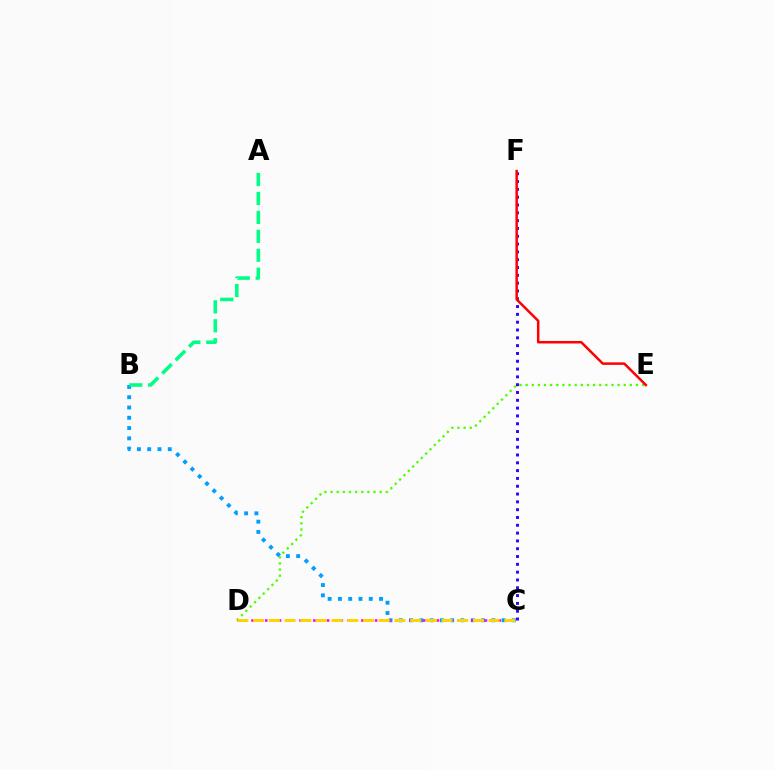{('C', 'F'): [{'color': '#3700ff', 'line_style': 'dotted', 'thickness': 2.12}], ('D', 'E'): [{'color': '#4fff00', 'line_style': 'dotted', 'thickness': 1.67}], ('B', 'C'): [{'color': '#009eff', 'line_style': 'dotted', 'thickness': 2.79}], ('C', 'D'): [{'color': '#ff00ed', 'line_style': 'dotted', 'thickness': 1.87}, {'color': '#ffd500', 'line_style': 'dashed', 'thickness': 2.13}], ('E', 'F'): [{'color': '#ff0000', 'line_style': 'solid', 'thickness': 1.8}], ('A', 'B'): [{'color': '#00ff86', 'line_style': 'dashed', 'thickness': 2.57}]}